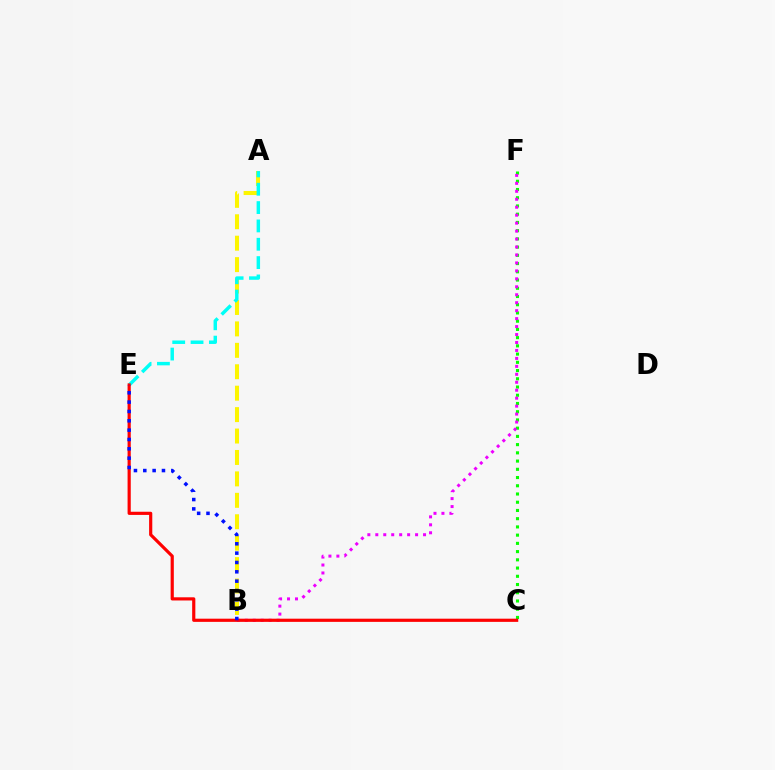{('C', 'F'): [{'color': '#08ff00', 'line_style': 'dotted', 'thickness': 2.24}], ('B', 'F'): [{'color': '#ee00ff', 'line_style': 'dotted', 'thickness': 2.16}], ('A', 'B'): [{'color': '#fcf500', 'line_style': 'dashed', 'thickness': 2.91}], ('A', 'E'): [{'color': '#00fff6', 'line_style': 'dashed', 'thickness': 2.49}], ('C', 'E'): [{'color': '#ff0000', 'line_style': 'solid', 'thickness': 2.29}], ('B', 'E'): [{'color': '#0010ff', 'line_style': 'dotted', 'thickness': 2.54}]}